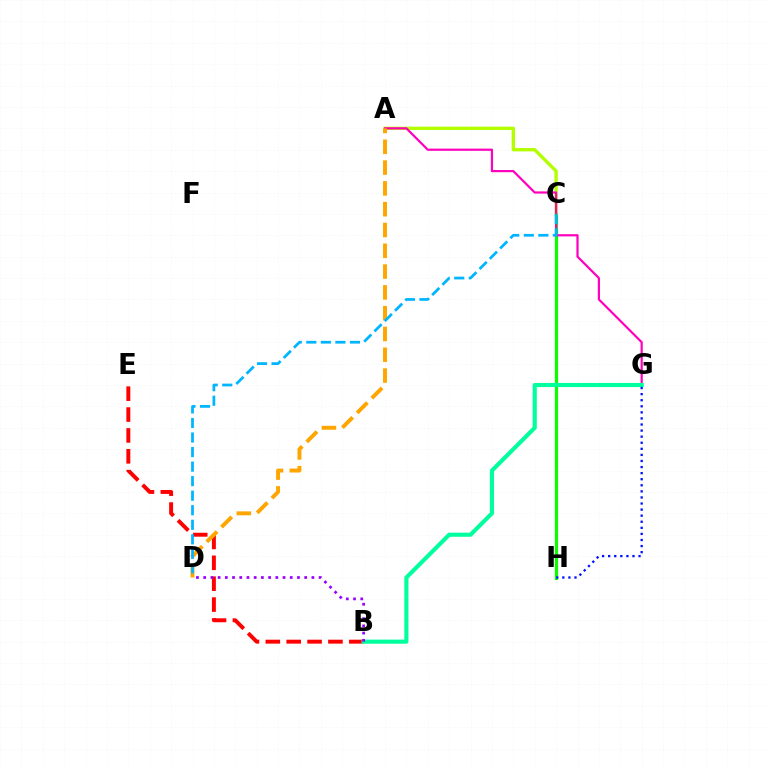{('C', 'H'): [{'color': '#08ff00', 'line_style': 'solid', 'thickness': 2.27}], ('A', 'C'): [{'color': '#b3ff00', 'line_style': 'solid', 'thickness': 2.4}], ('A', 'G'): [{'color': '#ff00bd', 'line_style': 'solid', 'thickness': 1.58}], ('B', 'E'): [{'color': '#ff0000', 'line_style': 'dashed', 'thickness': 2.84}], ('A', 'D'): [{'color': '#ffa500', 'line_style': 'dashed', 'thickness': 2.83}], ('C', 'D'): [{'color': '#00b5ff', 'line_style': 'dashed', 'thickness': 1.98}], ('B', 'G'): [{'color': '#00ff9d', 'line_style': 'solid', 'thickness': 2.97}], ('G', 'H'): [{'color': '#0010ff', 'line_style': 'dotted', 'thickness': 1.65}], ('B', 'D'): [{'color': '#9b00ff', 'line_style': 'dotted', 'thickness': 1.96}]}